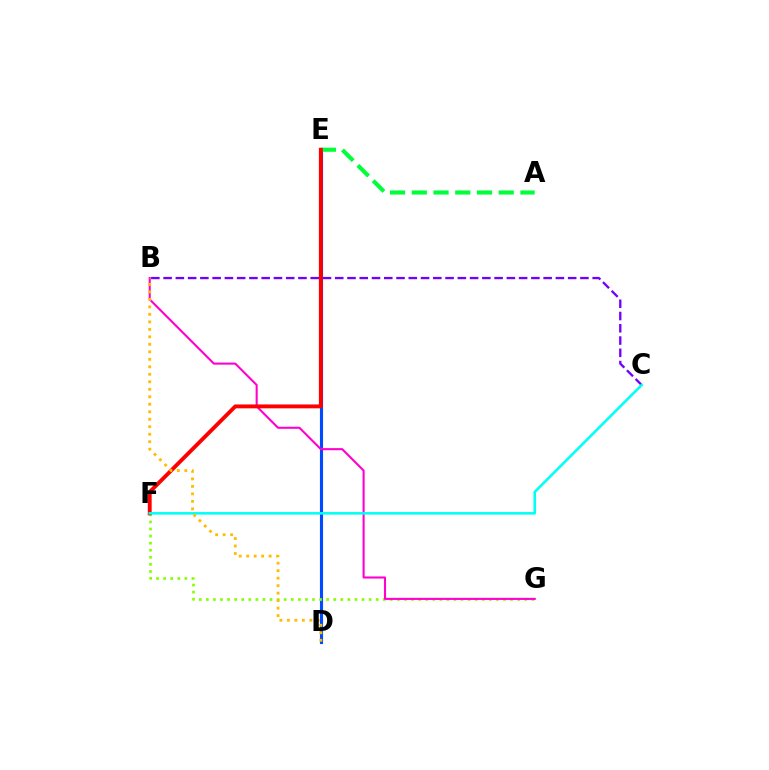{('B', 'C'): [{'color': '#7200ff', 'line_style': 'dashed', 'thickness': 1.67}], ('D', 'E'): [{'color': '#004bff', 'line_style': 'solid', 'thickness': 2.25}], ('F', 'G'): [{'color': '#84ff00', 'line_style': 'dotted', 'thickness': 1.92}], ('A', 'E'): [{'color': '#00ff39', 'line_style': 'dashed', 'thickness': 2.95}], ('B', 'G'): [{'color': '#ff00cf', 'line_style': 'solid', 'thickness': 1.5}], ('E', 'F'): [{'color': '#ff0000', 'line_style': 'solid', 'thickness': 2.8}], ('C', 'F'): [{'color': '#00fff6', 'line_style': 'solid', 'thickness': 1.84}], ('B', 'D'): [{'color': '#ffbd00', 'line_style': 'dotted', 'thickness': 2.04}]}